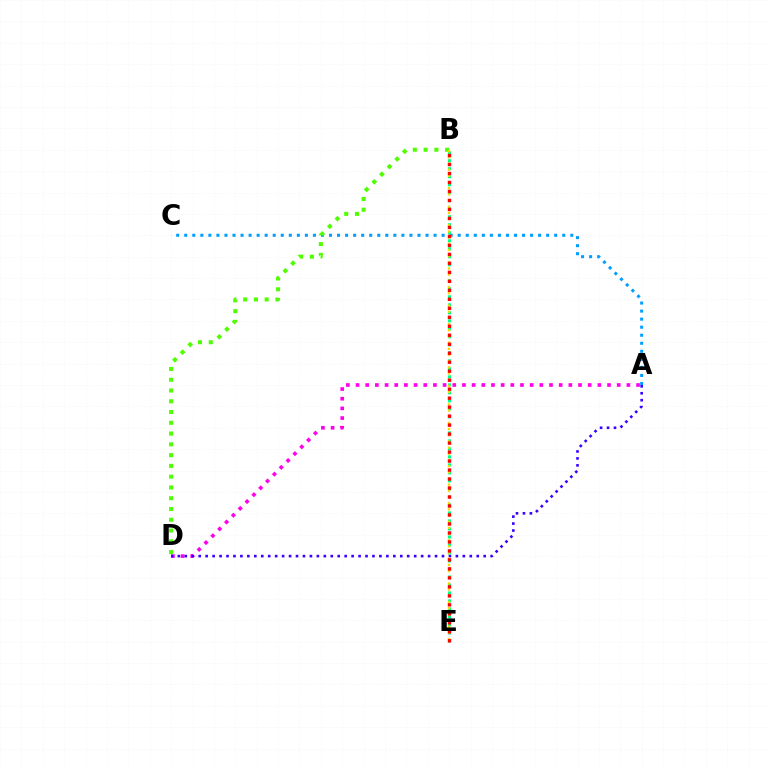{('A', 'C'): [{'color': '#009eff', 'line_style': 'dotted', 'thickness': 2.19}], ('B', 'D'): [{'color': '#4fff00', 'line_style': 'dotted', 'thickness': 2.93}], ('A', 'D'): [{'color': '#ff00ed', 'line_style': 'dotted', 'thickness': 2.63}, {'color': '#3700ff', 'line_style': 'dotted', 'thickness': 1.89}], ('B', 'E'): [{'color': '#00ff86', 'line_style': 'dotted', 'thickness': 2.17}, {'color': '#ffd500', 'line_style': 'dotted', 'thickness': 1.68}, {'color': '#ff0000', 'line_style': 'dotted', 'thickness': 2.44}]}